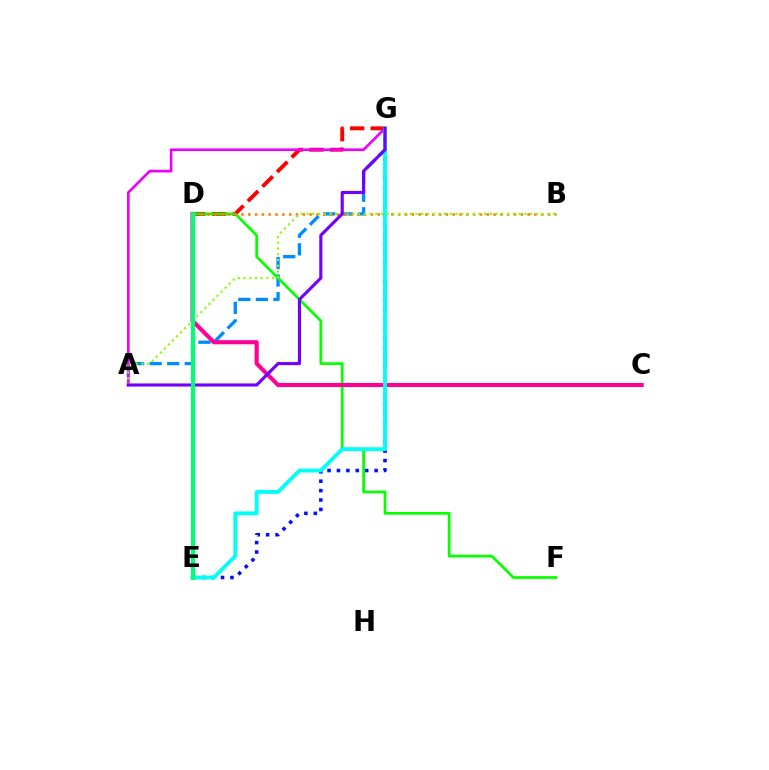{('A', 'G'): [{'color': '#008cff', 'line_style': 'dashed', 'thickness': 2.38}, {'color': '#ee00ff', 'line_style': 'solid', 'thickness': 1.92}, {'color': '#7200ff', 'line_style': 'solid', 'thickness': 2.25}], ('E', 'G'): [{'color': '#0010ff', 'line_style': 'dotted', 'thickness': 2.56}, {'color': '#00fff6', 'line_style': 'solid', 'thickness': 2.77}], ('D', 'E'): [{'color': '#fcf500', 'line_style': 'dashed', 'thickness': 1.63}, {'color': '#00ff74', 'line_style': 'solid', 'thickness': 2.98}], ('D', 'G'): [{'color': '#ff0000', 'line_style': 'dashed', 'thickness': 2.81}], ('D', 'F'): [{'color': '#08ff00', 'line_style': 'solid', 'thickness': 1.97}], ('C', 'D'): [{'color': '#ff0094', 'line_style': 'solid', 'thickness': 2.95}], ('B', 'D'): [{'color': '#ff7c00', 'line_style': 'dotted', 'thickness': 1.85}], ('A', 'B'): [{'color': '#84ff00', 'line_style': 'dotted', 'thickness': 1.56}]}